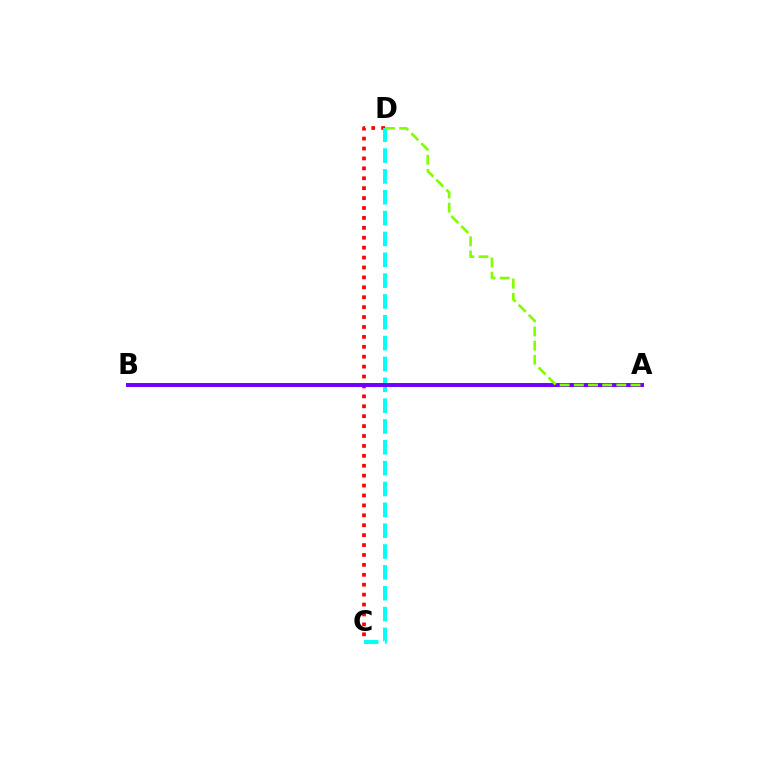{('C', 'D'): [{'color': '#ff0000', 'line_style': 'dotted', 'thickness': 2.69}, {'color': '#00fff6', 'line_style': 'dashed', 'thickness': 2.83}], ('A', 'B'): [{'color': '#7200ff', 'line_style': 'solid', 'thickness': 2.85}], ('A', 'D'): [{'color': '#84ff00', 'line_style': 'dashed', 'thickness': 1.93}]}